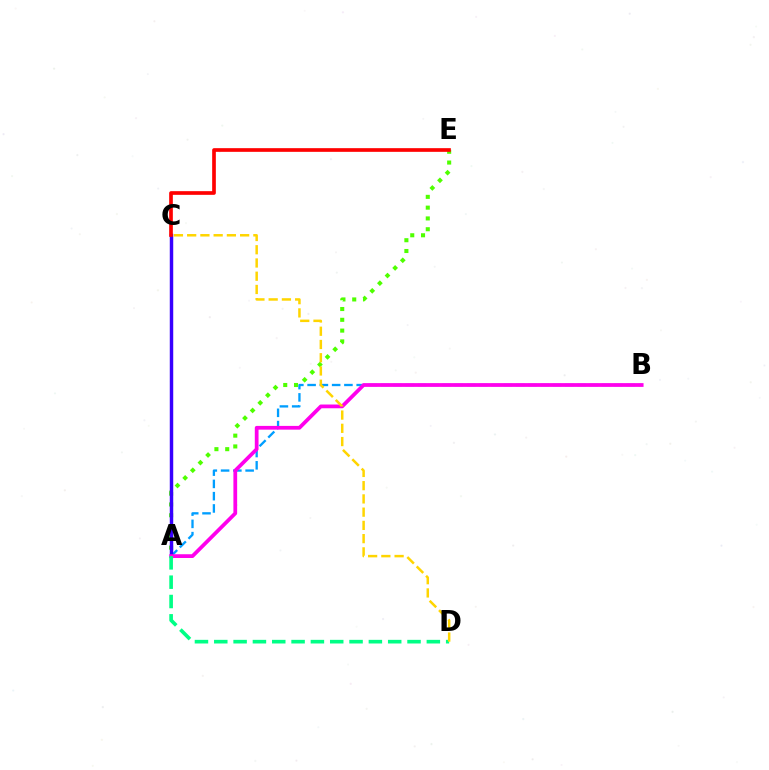{('A', 'B'): [{'color': '#009eff', 'line_style': 'dashed', 'thickness': 1.67}, {'color': '#ff00ed', 'line_style': 'solid', 'thickness': 2.7}], ('A', 'E'): [{'color': '#4fff00', 'line_style': 'dotted', 'thickness': 2.93}], ('A', 'C'): [{'color': '#3700ff', 'line_style': 'solid', 'thickness': 2.49}], ('C', 'E'): [{'color': '#ff0000', 'line_style': 'solid', 'thickness': 2.64}], ('A', 'D'): [{'color': '#00ff86', 'line_style': 'dashed', 'thickness': 2.63}], ('C', 'D'): [{'color': '#ffd500', 'line_style': 'dashed', 'thickness': 1.8}]}